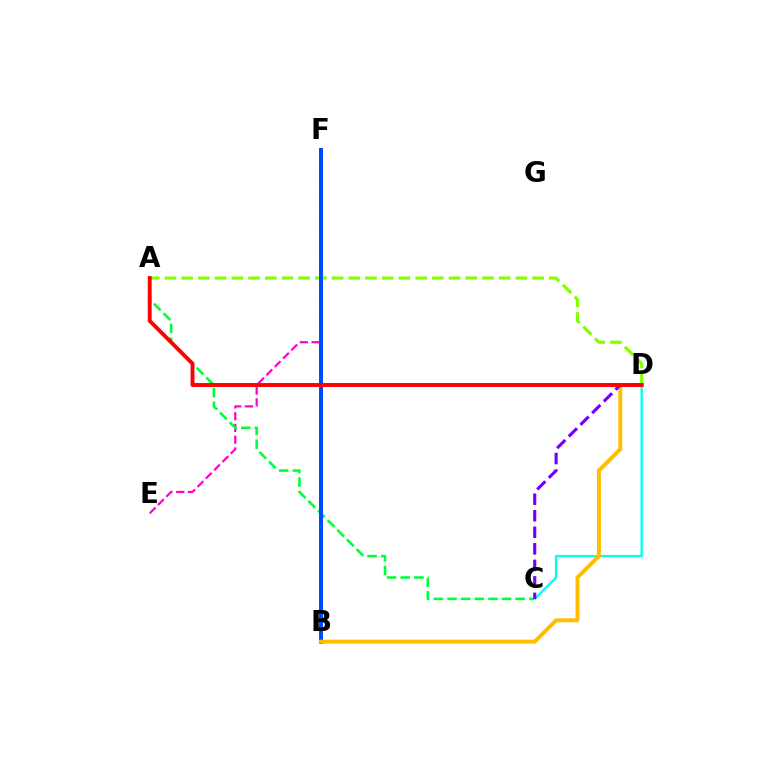{('E', 'F'): [{'color': '#ff00cf', 'line_style': 'dashed', 'thickness': 1.6}], ('A', 'C'): [{'color': '#00ff39', 'line_style': 'dashed', 'thickness': 1.85}], ('C', 'D'): [{'color': '#00fff6', 'line_style': 'solid', 'thickness': 1.69}, {'color': '#7200ff', 'line_style': 'dashed', 'thickness': 2.25}], ('A', 'D'): [{'color': '#84ff00', 'line_style': 'dashed', 'thickness': 2.27}, {'color': '#ff0000', 'line_style': 'solid', 'thickness': 2.82}], ('B', 'F'): [{'color': '#004bff', 'line_style': 'solid', 'thickness': 2.86}], ('B', 'D'): [{'color': '#ffbd00', 'line_style': 'solid', 'thickness': 2.86}]}